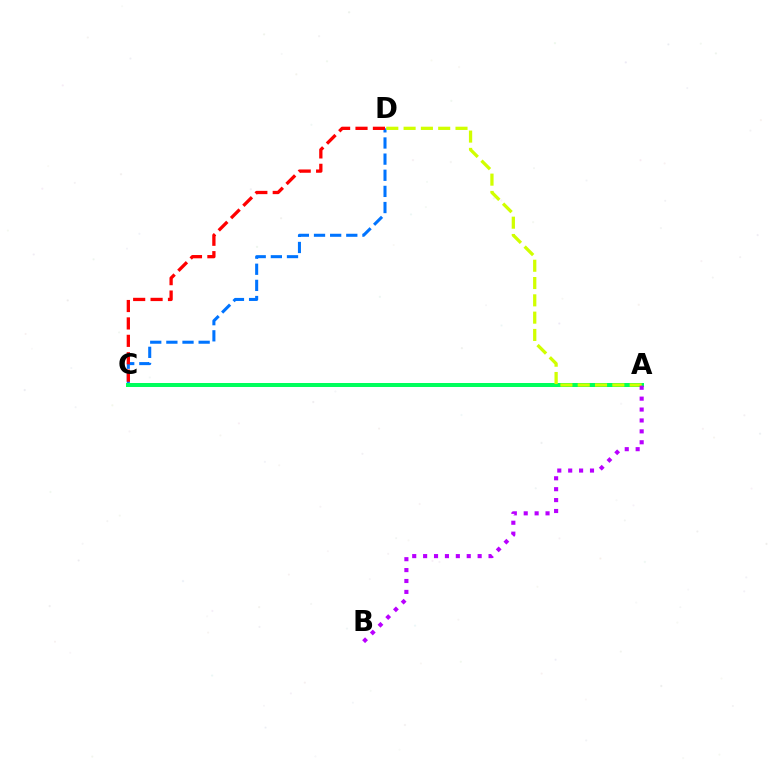{('C', 'D'): [{'color': '#0074ff', 'line_style': 'dashed', 'thickness': 2.19}, {'color': '#ff0000', 'line_style': 'dashed', 'thickness': 2.37}], ('A', 'C'): [{'color': '#00ff5c', 'line_style': 'solid', 'thickness': 2.88}], ('A', 'D'): [{'color': '#d1ff00', 'line_style': 'dashed', 'thickness': 2.35}], ('A', 'B'): [{'color': '#b900ff', 'line_style': 'dotted', 'thickness': 2.96}]}